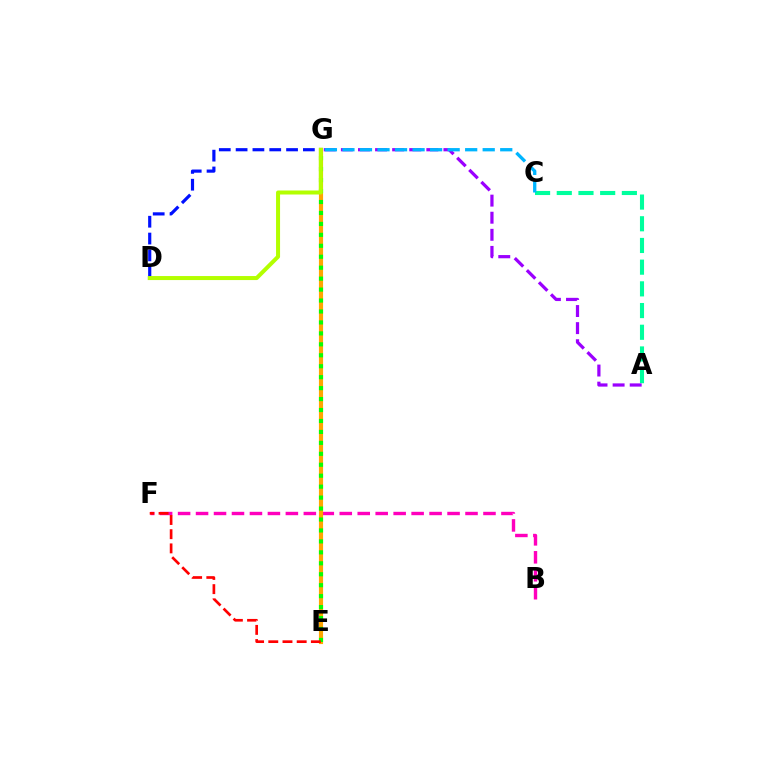{('B', 'F'): [{'color': '#ff00bd', 'line_style': 'dashed', 'thickness': 2.44}], ('D', 'G'): [{'color': '#0010ff', 'line_style': 'dashed', 'thickness': 2.28}, {'color': '#b3ff00', 'line_style': 'solid', 'thickness': 2.89}], ('A', 'C'): [{'color': '#00ff9d', 'line_style': 'dashed', 'thickness': 2.95}], ('E', 'G'): [{'color': '#ffa500', 'line_style': 'solid', 'thickness': 2.98}, {'color': '#08ff00', 'line_style': 'dotted', 'thickness': 2.97}], ('E', 'F'): [{'color': '#ff0000', 'line_style': 'dashed', 'thickness': 1.93}], ('A', 'G'): [{'color': '#9b00ff', 'line_style': 'dashed', 'thickness': 2.32}], ('C', 'G'): [{'color': '#00b5ff', 'line_style': 'dashed', 'thickness': 2.38}]}